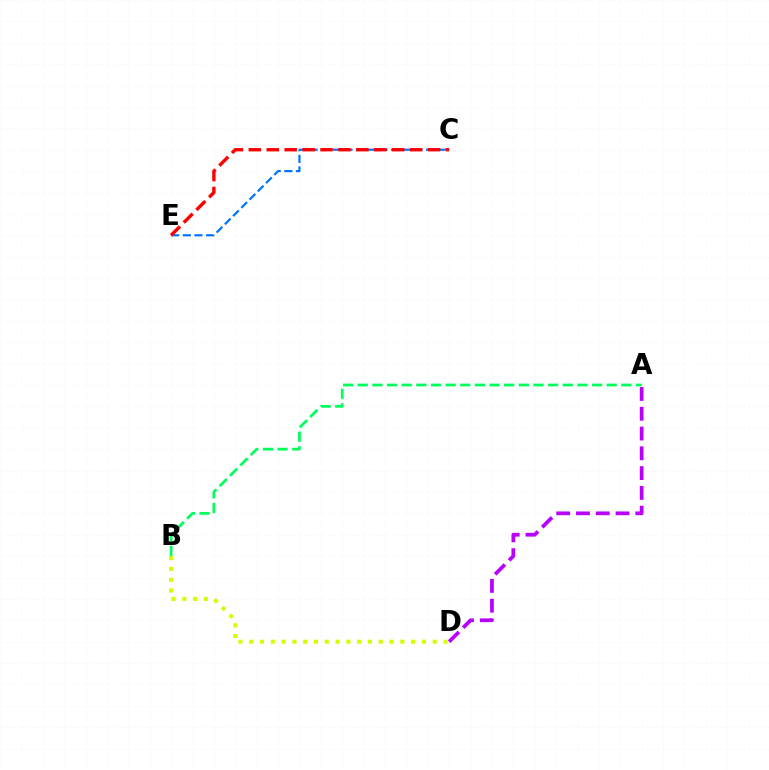{('C', 'E'): [{'color': '#0074ff', 'line_style': 'dashed', 'thickness': 1.58}, {'color': '#ff0000', 'line_style': 'dashed', 'thickness': 2.43}], ('B', 'D'): [{'color': '#d1ff00', 'line_style': 'dotted', 'thickness': 2.93}], ('A', 'B'): [{'color': '#00ff5c', 'line_style': 'dashed', 'thickness': 1.99}], ('A', 'D'): [{'color': '#b900ff', 'line_style': 'dashed', 'thickness': 2.69}]}